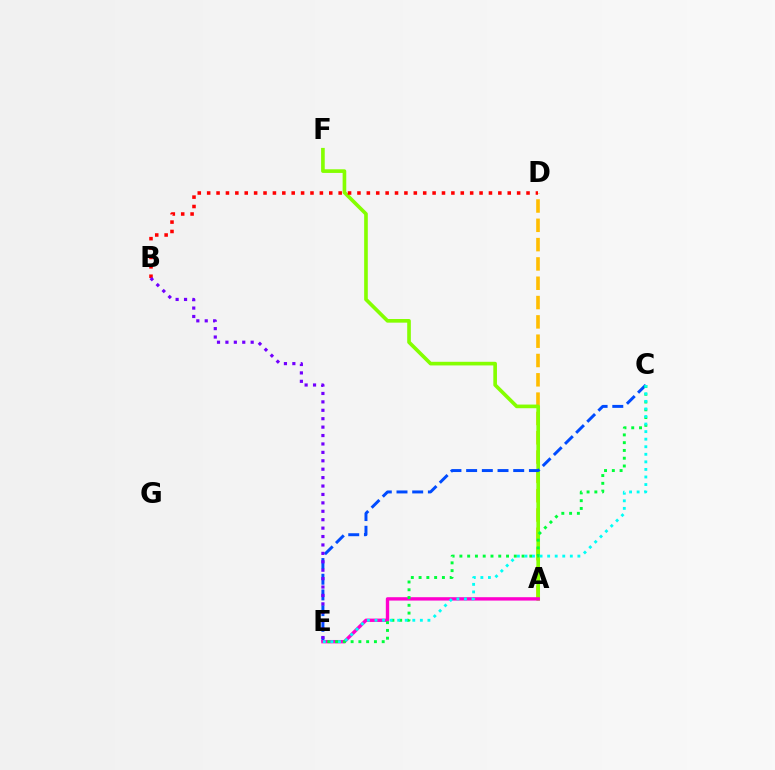{('A', 'D'): [{'color': '#ffbd00', 'line_style': 'dashed', 'thickness': 2.62}], ('A', 'F'): [{'color': '#84ff00', 'line_style': 'solid', 'thickness': 2.62}], ('C', 'E'): [{'color': '#004bff', 'line_style': 'dashed', 'thickness': 2.13}, {'color': '#00ff39', 'line_style': 'dotted', 'thickness': 2.11}, {'color': '#00fff6', 'line_style': 'dotted', 'thickness': 2.05}], ('A', 'E'): [{'color': '#ff00cf', 'line_style': 'solid', 'thickness': 2.43}], ('B', 'D'): [{'color': '#ff0000', 'line_style': 'dotted', 'thickness': 2.55}], ('B', 'E'): [{'color': '#7200ff', 'line_style': 'dotted', 'thickness': 2.29}]}